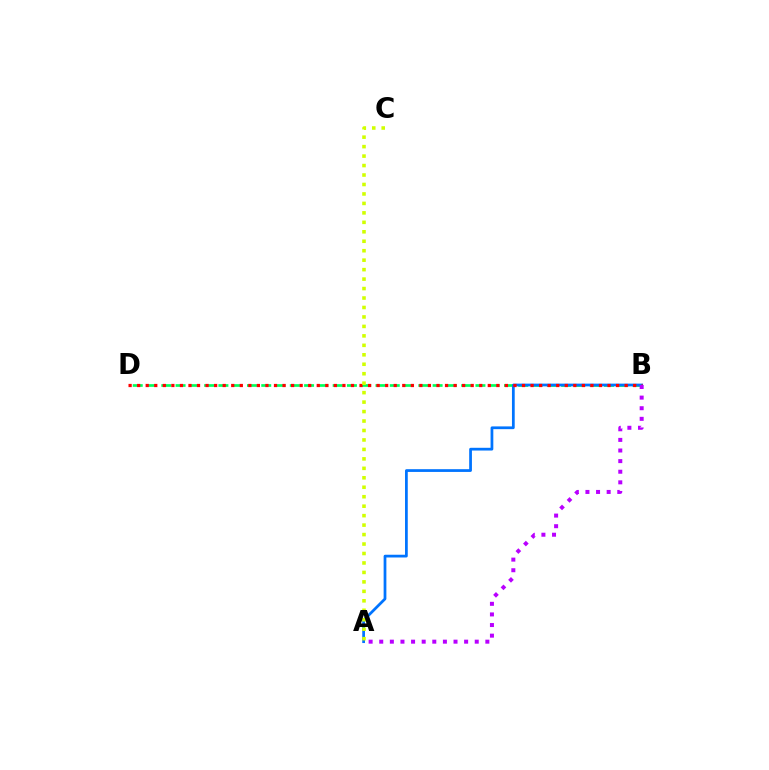{('B', 'D'): [{'color': '#00ff5c', 'line_style': 'dashed', 'thickness': 1.94}, {'color': '#ff0000', 'line_style': 'dotted', 'thickness': 2.32}], ('A', 'B'): [{'color': '#0074ff', 'line_style': 'solid', 'thickness': 1.98}, {'color': '#b900ff', 'line_style': 'dotted', 'thickness': 2.88}], ('A', 'C'): [{'color': '#d1ff00', 'line_style': 'dotted', 'thickness': 2.57}]}